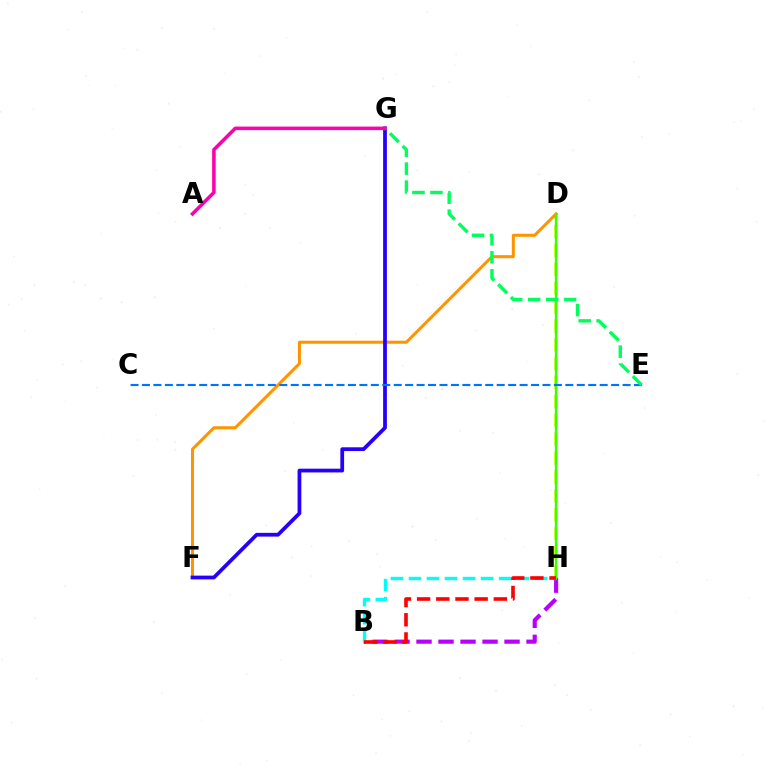{('B', 'H'): [{'color': '#b900ff', 'line_style': 'dashed', 'thickness': 2.99}, {'color': '#00fff6', 'line_style': 'dashed', 'thickness': 2.45}, {'color': '#ff0000', 'line_style': 'dashed', 'thickness': 2.61}], ('D', 'H'): [{'color': '#d1ff00', 'line_style': 'dashed', 'thickness': 2.56}, {'color': '#3dff00', 'line_style': 'solid', 'thickness': 1.72}], ('D', 'F'): [{'color': '#ff9400', 'line_style': 'solid', 'thickness': 2.18}], ('F', 'G'): [{'color': '#2500ff', 'line_style': 'solid', 'thickness': 2.7}], ('C', 'E'): [{'color': '#0074ff', 'line_style': 'dashed', 'thickness': 1.55}], ('E', 'G'): [{'color': '#00ff5c', 'line_style': 'dashed', 'thickness': 2.44}], ('A', 'G'): [{'color': '#ff00ac', 'line_style': 'solid', 'thickness': 2.54}]}